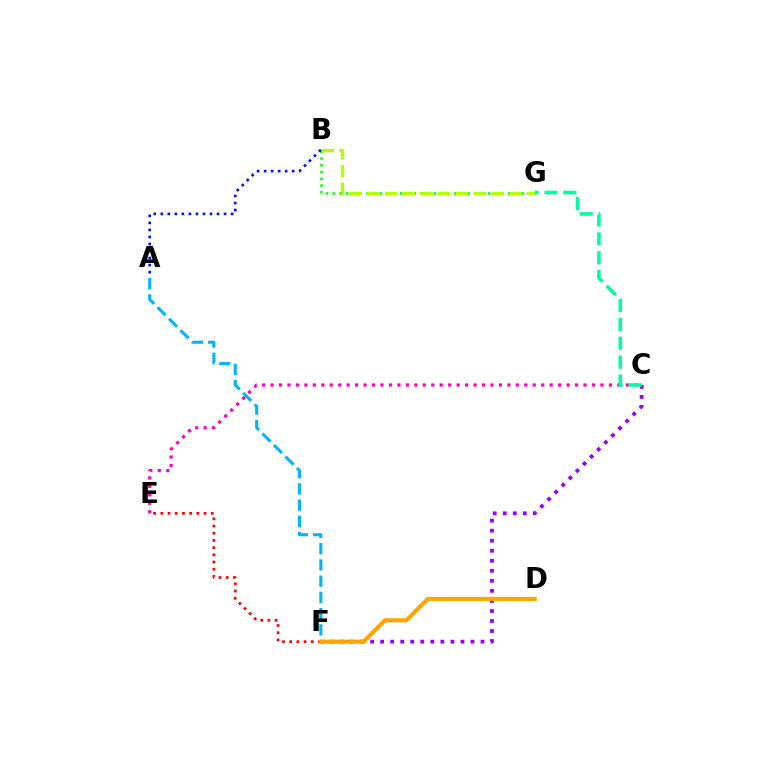{('B', 'G'): [{'color': '#08ff00', 'line_style': 'dotted', 'thickness': 1.83}, {'color': '#b3ff00', 'line_style': 'dashed', 'thickness': 2.41}], ('C', 'F'): [{'color': '#9b00ff', 'line_style': 'dotted', 'thickness': 2.73}], ('A', 'F'): [{'color': '#00b5ff', 'line_style': 'dashed', 'thickness': 2.21}], ('E', 'F'): [{'color': '#ff0000', 'line_style': 'dotted', 'thickness': 1.96}], ('C', 'E'): [{'color': '#ff00bd', 'line_style': 'dotted', 'thickness': 2.3}], ('A', 'B'): [{'color': '#0010ff', 'line_style': 'dotted', 'thickness': 1.91}], ('C', 'G'): [{'color': '#00ff9d', 'line_style': 'dashed', 'thickness': 2.56}], ('D', 'F'): [{'color': '#ffa500', 'line_style': 'solid', 'thickness': 2.96}]}